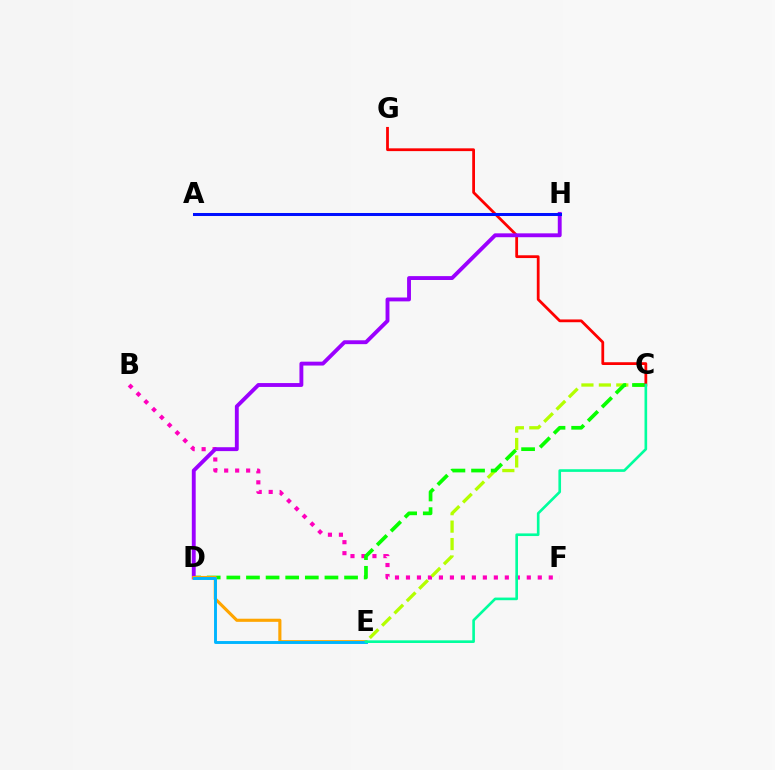{('B', 'F'): [{'color': '#ff00bd', 'line_style': 'dotted', 'thickness': 2.98}], ('C', 'E'): [{'color': '#b3ff00', 'line_style': 'dashed', 'thickness': 2.37}, {'color': '#00ff9d', 'line_style': 'solid', 'thickness': 1.9}], ('C', 'D'): [{'color': '#08ff00', 'line_style': 'dashed', 'thickness': 2.67}], ('C', 'G'): [{'color': '#ff0000', 'line_style': 'solid', 'thickness': 2.0}], ('D', 'H'): [{'color': '#9b00ff', 'line_style': 'solid', 'thickness': 2.79}], ('D', 'E'): [{'color': '#ffa500', 'line_style': 'solid', 'thickness': 2.25}, {'color': '#00b5ff', 'line_style': 'solid', 'thickness': 2.1}], ('A', 'H'): [{'color': '#0010ff', 'line_style': 'solid', 'thickness': 2.18}]}